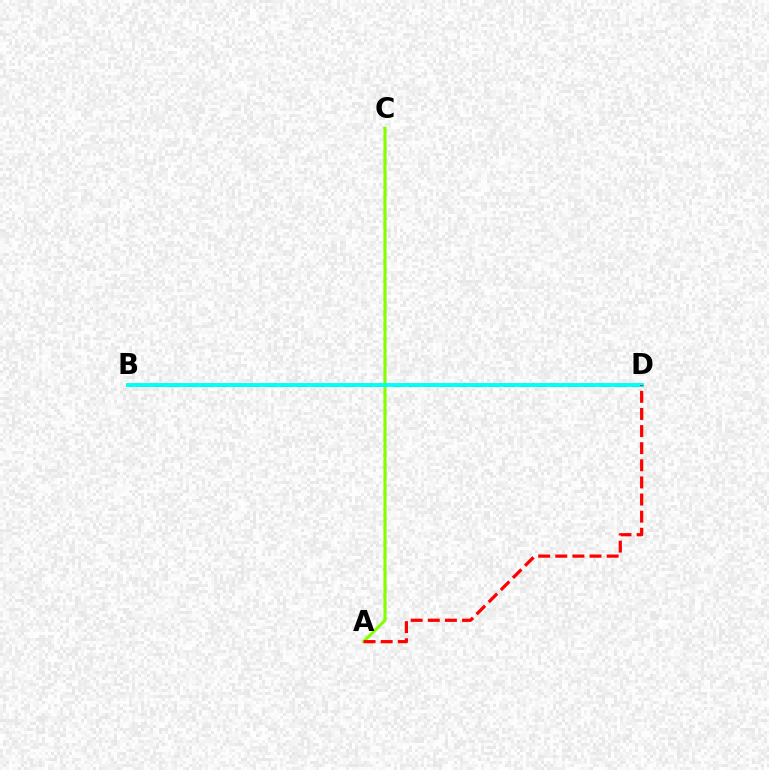{('B', 'D'): [{'color': '#7200ff', 'line_style': 'dashed', 'thickness': 2.17}, {'color': '#00fff6', 'line_style': 'solid', 'thickness': 2.8}], ('A', 'C'): [{'color': '#84ff00', 'line_style': 'solid', 'thickness': 2.26}], ('A', 'D'): [{'color': '#ff0000', 'line_style': 'dashed', 'thickness': 2.33}]}